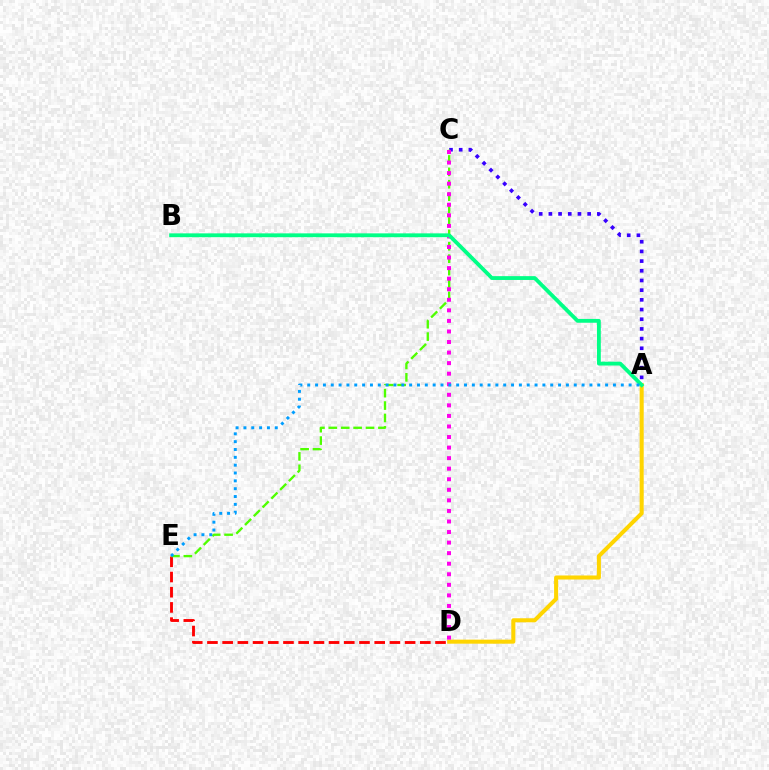{('A', 'C'): [{'color': '#3700ff', 'line_style': 'dotted', 'thickness': 2.63}], ('A', 'D'): [{'color': '#ffd500', 'line_style': 'solid', 'thickness': 2.91}], ('D', 'E'): [{'color': '#ff0000', 'line_style': 'dashed', 'thickness': 2.07}], ('C', 'E'): [{'color': '#4fff00', 'line_style': 'dashed', 'thickness': 1.68}], ('C', 'D'): [{'color': '#ff00ed', 'line_style': 'dotted', 'thickness': 2.87}], ('A', 'B'): [{'color': '#00ff86', 'line_style': 'solid', 'thickness': 2.76}], ('A', 'E'): [{'color': '#009eff', 'line_style': 'dotted', 'thickness': 2.13}]}